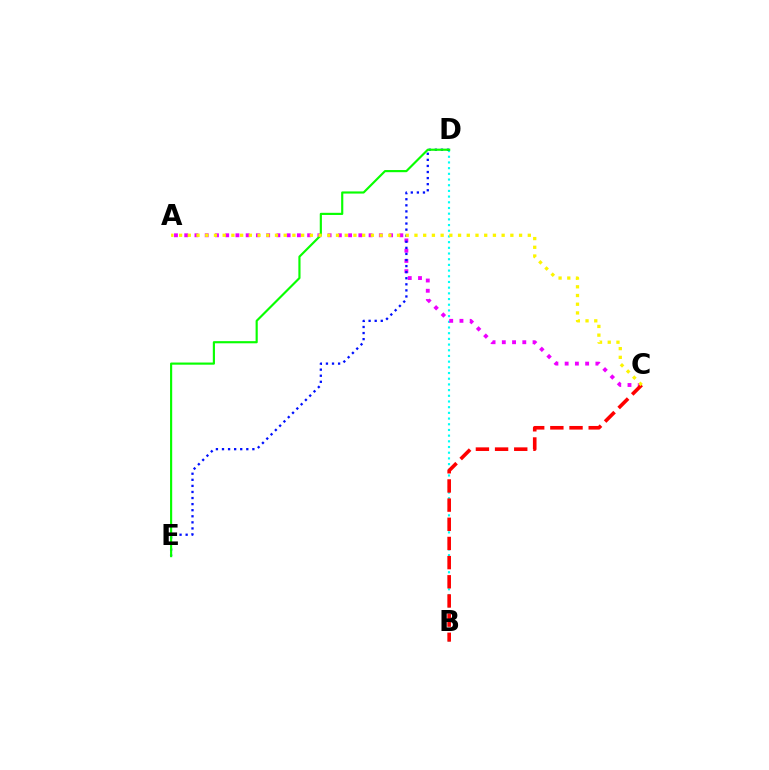{('B', 'D'): [{'color': '#00fff6', 'line_style': 'dotted', 'thickness': 1.55}], ('A', 'C'): [{'color': '#ee00ff', 'line_style': 'dotted', 'thickness': 2.78}, {'color': '#fcf500', 'line_style': 'dotted', 'thickness': 2.37}], ('D', 'E'): [{'color': '#0010ff', 'line_style': 'dotted', 'thickness': 1.65}, {'color': '#08ff00', 'line_style': 'solid', 'thickness': 1.55}], ('B', 'C'): [{'color': '#ff0000', 'line_style': 'dashed', 'thickness': 2.6}]}